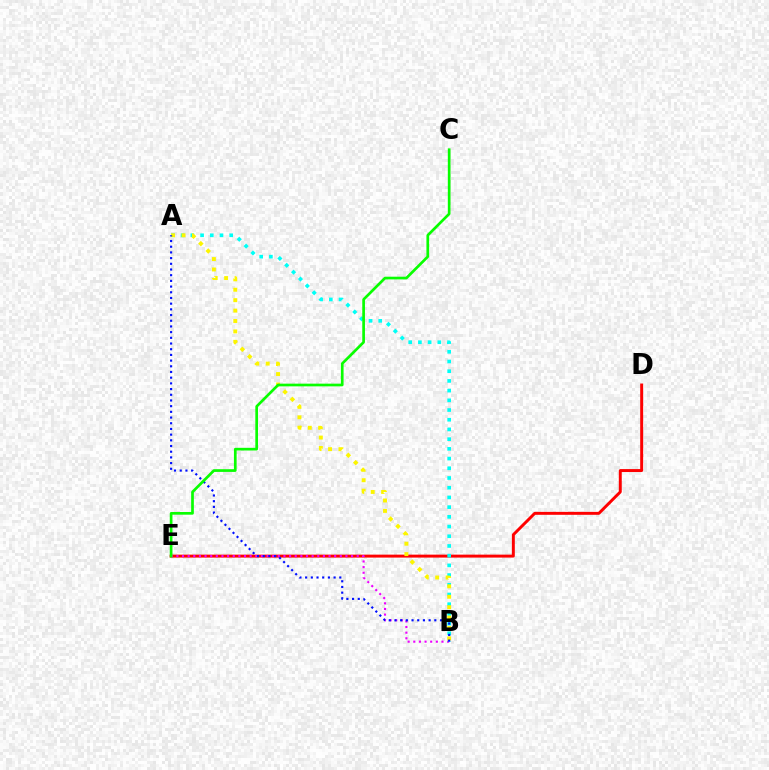{('D', 'E'): [{'color': '#ff0000', 'line_style': 'solid', 'thickness': 2.12}], ('B', 'E'): [{'color': '#ee00ff', 'line_style': 'dotted', 'thickness': 1.53}], ('A', 'B'): [{'color': '#00fff6', 'line_style': 'dotted', 'thickness': 2.64}, {'color': '#fcf500', 'line_style': 'dotted', 'thickness': 2.83}, {'color': '#0010ff', 'line_style': 'dotted', 'thickness': 1.55}], ('C', 'E'): [{'color': '#08ff00', 'line_style': 'solid', 'thickness': 1.94}]}